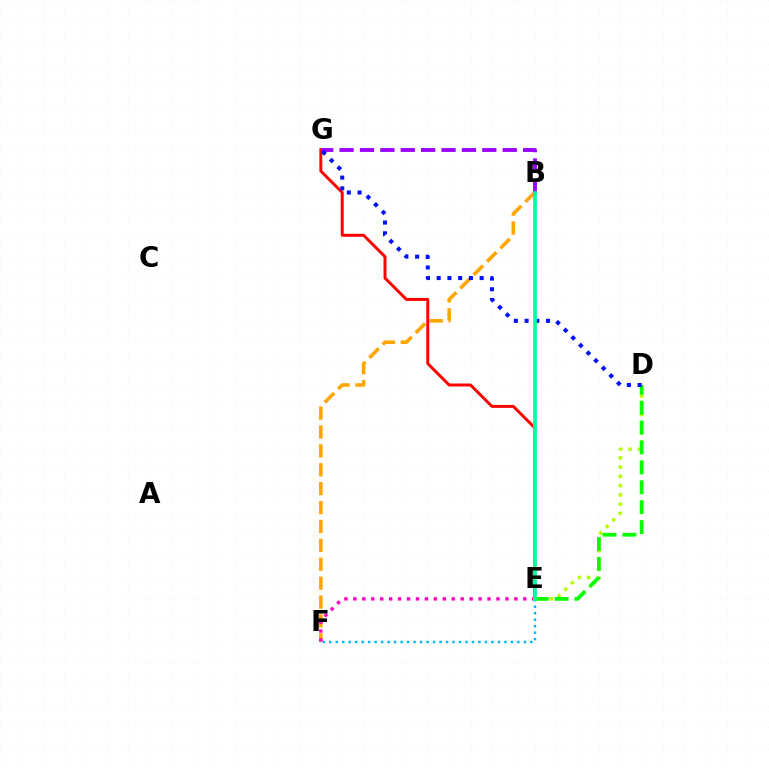{('B', 'F'): [{'color': '#ffa500', 'line_style': 'dashed', 'thickness': 2.57}], ('D', 'E'): [{'color': '#b3ff00', 'line_style': 'dotted', 'thickness': 2.51}, {'color': '#08ff00', 'line_style': 'dashed', 'thickness': 2.7}], ('E', 'G'): [{'color': '#ff0000', 'line_style': 'solid', 'thickness': 2.12}], ('B', 'G'): [{'color': '#9b00ff', 'line_style': 'dashed', 'thickness': 2.77}], ('E', 'F'): [{'color': '#00b5ff', 'line_style': 'dotted', 'thickness': 1.76}, {'color': '#ff00bd', 'line_style': 'dotted', 'thickness': 2.43}], ('D', 'G'): [{'color': '#0010ff', 'line_style': 'dotted', 'thickness': 2.92}], ('B', 'E'): [{'color': '#00ff9d', 'line_style': 'solid', 'thickness': 2.64}]}